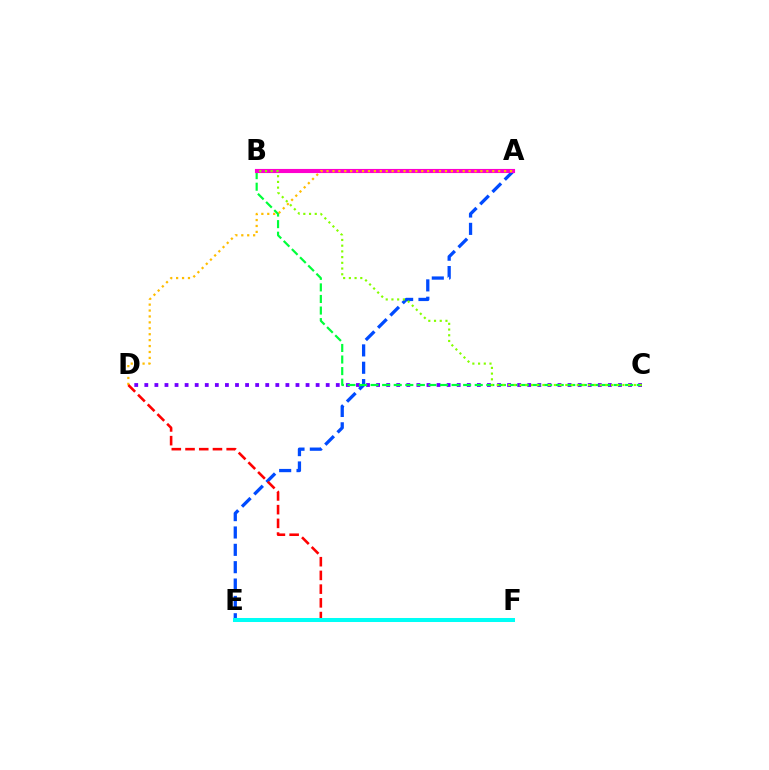{('C', 'D'): [{'color': '#7200ff', 'line_style': 'dotted', 'thickness': 2.74}], ('A', 'E'): [{'color': '#004bff', 'line_style': 'dashed', 'thickness': 2.36}], ('B', 'C'): [{'color': '#00ff39', 'line_style': 'dashed', 'thickness': 1.57}, {'color': '#84ff00', 'line_style': 'dotted', 'thickness': 1.55}], ('A', 'B'): [{'color': '#ff00cf', 'line_style': 'solid', 'thickness': 2.96}], ('A', 'D'): [{'color': '#ffbd00', 'line_style': 'dotted', 'thickness': 1.61}], ('D', 'F'): [{'color': '#ff0000', 'line_style': 'dashed', 'thickness': 1.86}], ('E', 'F'): [{'color': '#00fff6', 'line_style': 'solid', 'thickness': 2.89}]}